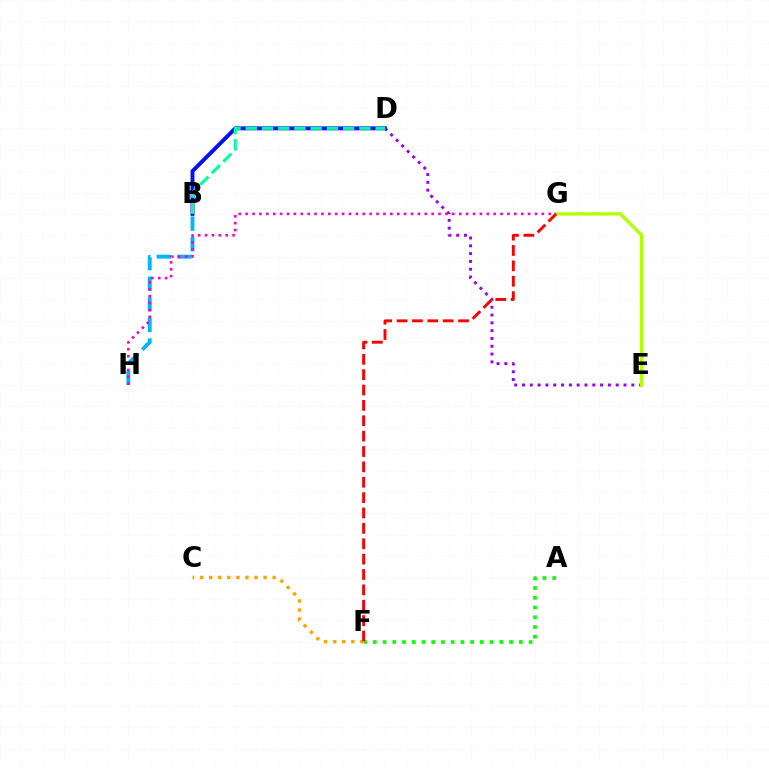{('A', 'F'): [{'color': '#08ff00', 'line_style': 'dotted', 'thickness': 2.65}], ('B', 'H'): [{'color': '#00b5ff', 'line_style': 'dashed', 'thickness': 2.8}], ('C', 'F'): [{'color': '#ffa500', 'line_style': 'dotted', 'thickness': 2.46}], ('D', 'E'): [{'color': '#9b00ff', 'line_style': 'dotted', 'thickness': 2.12}], ('E', 'G'): [{'color': '#b3ff00', 'line_style': 'solid', 'thickness': 2.4}], ('F', 'G'): [{'color': '#ff0000', 'line_style': 'dashed', 'thickness': 2.09}], ('B', 'D'): [{'color': '#0010ff', 'line_style': 'solid', 'thickness': 2.82}, {'color': '#00ff9d', 'line_style': 'dashed', 'thickness': 2.2}], ('G', 'H'): [{'color': '#ff00bd', 'line_style': 'dotted', 'thickness': 1.87}]}